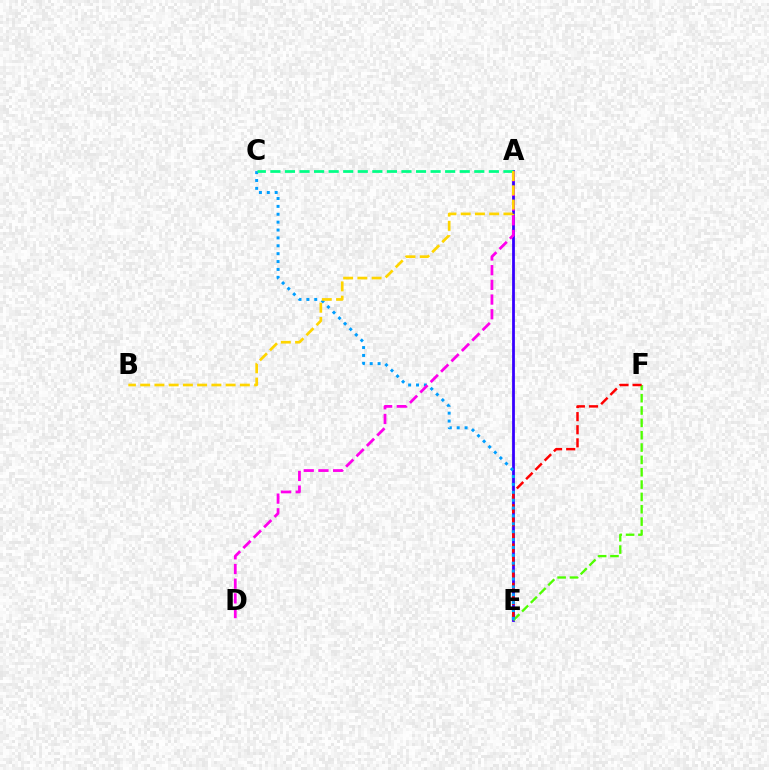{('A', 'E'): [{'color': '#3700ff', 'line_style': 'solid', 'thickness': 2.01}], ('E', 'F'): [{'color': '#4fff00', 'line_style': 'dashed', 'thickness': 1.68}, {'color': '#ff0000', 'line_style': 'dashed', 'thickness': 1.78}], ('C', 'E'): [{'color': '#009eff', 'line_style': 'dotted', 'thickness': 2.14}], ('A', 'D'): [{'color': '#ff00ed', 'line_style': 'dashed', 'thickness': 2.0}], ('A', 'C'): [{'color': '#00ff86', 'line_style': 'dashed', 'thickness': 1.98}], ('A', 'B'): [{'color': '#ffd500', 'line_style': 'dashed', 'thickness': 1.93}]}